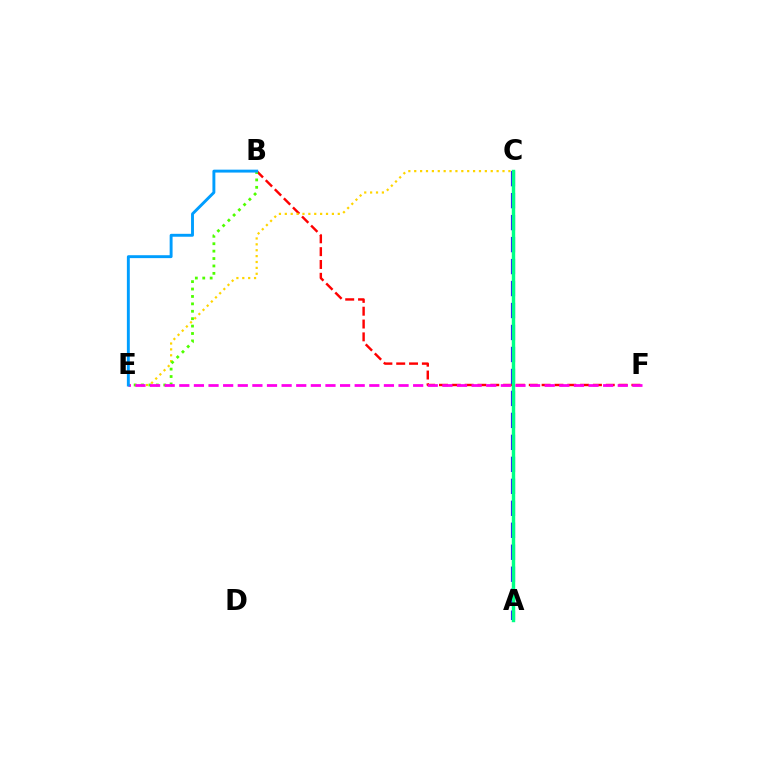{('B', 'F'): [{'color': '#ff0000', 'line_style': 'dashed', 'thickness': 1.74}], ('A', 'C'): [{'color': '#3700ff', 'line_style': 'dashed', 'thickness': 2.99}, {'color': '#00ff86', 'line_style': 'solid', 'thickness': 2.47}], ('C', 'E'): [{'color': '#ffd500', 'line_style': 'dotted', 'thickness': 1.6}], ('B', 'E'): [{'color': '#4fff00', 'line_style': 'dotted', 'thickness': 2.01}, {'color': '#009eff', 'line_style': 'solid', 'thickness': 2.1}], ('E', 'F'): [{'color': '#ff00ed', 'line_style': 'dashed', 'thickness': 1.99}]}